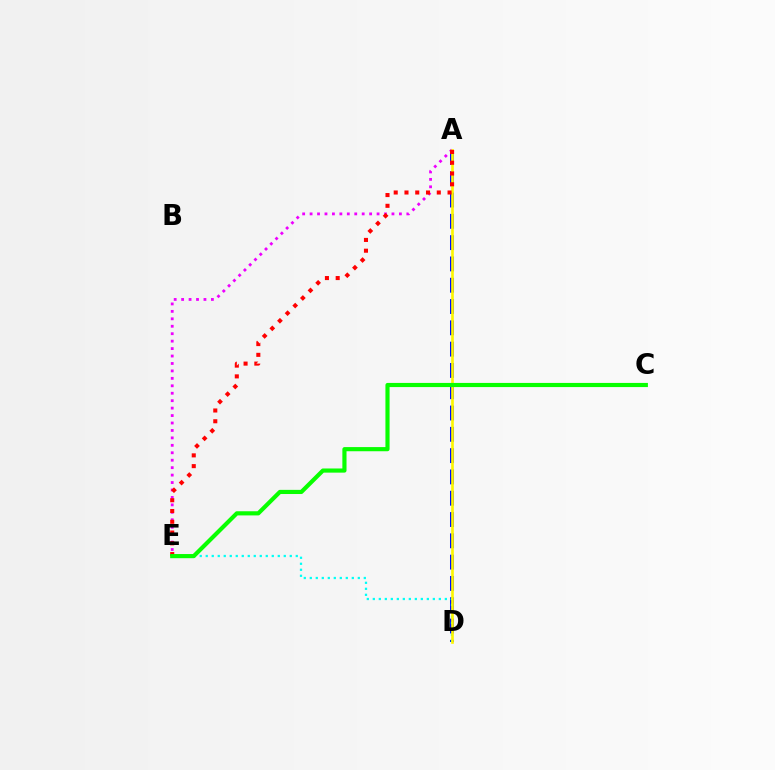{('A', 'D'): [{'color': '#0010ff', 'line_style': 'dashed', 'thickness': 2.89}, {'color': '#fcf500', 'line_style': 'solid', 'thickness': 1.9}], ('A', 'E'): [{'color': '#ee00ff', 'line_style': 'dotted', 'thickness': 2.02}, {'color': '#ff0000', 'line_style': 'dotted', 'thickness': 2.93}], ('D', 'E'): [{'color': '#00fff6', 'line_style': 'dotted', 'thickness': 1.63}], ('C', 'E'): [{'color': '#08ff00', 'line_style': 'solid', 'thickness': 2.99}]}